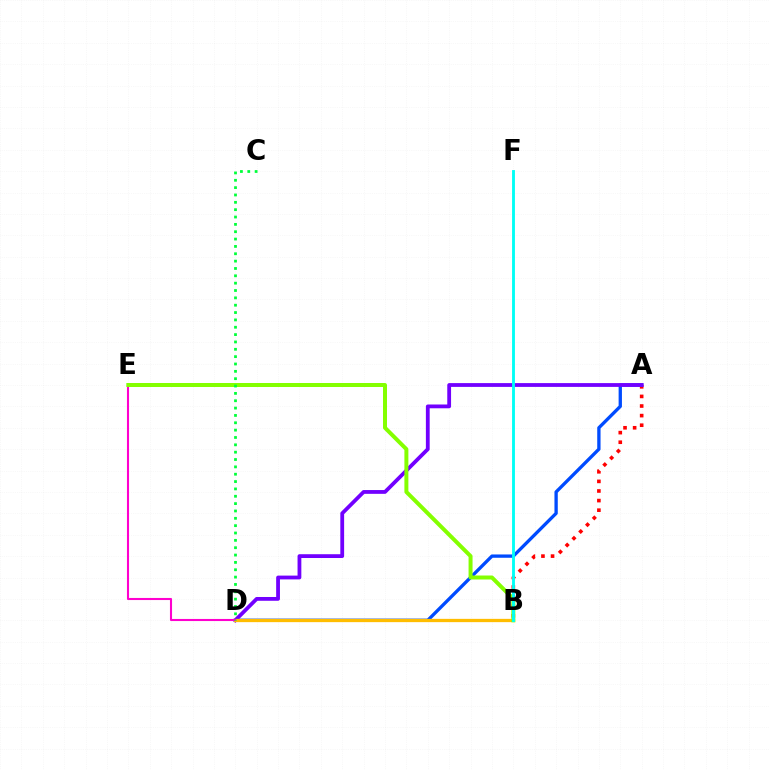{('A', 'B'): [{'color': '#ff0000', 'line_style': 'dotted', 'thickness': 2.61}], ('A', 'D'): [{'color': '#004bff', 'line_style': 'solid', 'thickness': 2.39}, {'color': '#7200ff', 'line_style': 'solid', 'thickness': 2.73}], ('B', 'D'): [{'color': '#ffbd00', 'line_style': 'solid', 'thickness': 2.36}], ('D', 'E'): [{'color': '#ff00cf', 'line_style': 'solid', 'thickness': 1.51}], ('B', 'E'): [{'color': '#84ff00', 'line_style': 'solid', 'thickness': 2.87}], ('B', 'F'): [{'color': '#00fff6', 'line_style': 'solid', 'thickness': 2.07}], ('C', 'D'): [{'color': '#00ff39', 'line_style': 'dotted', 'thickness': 2.0}]}